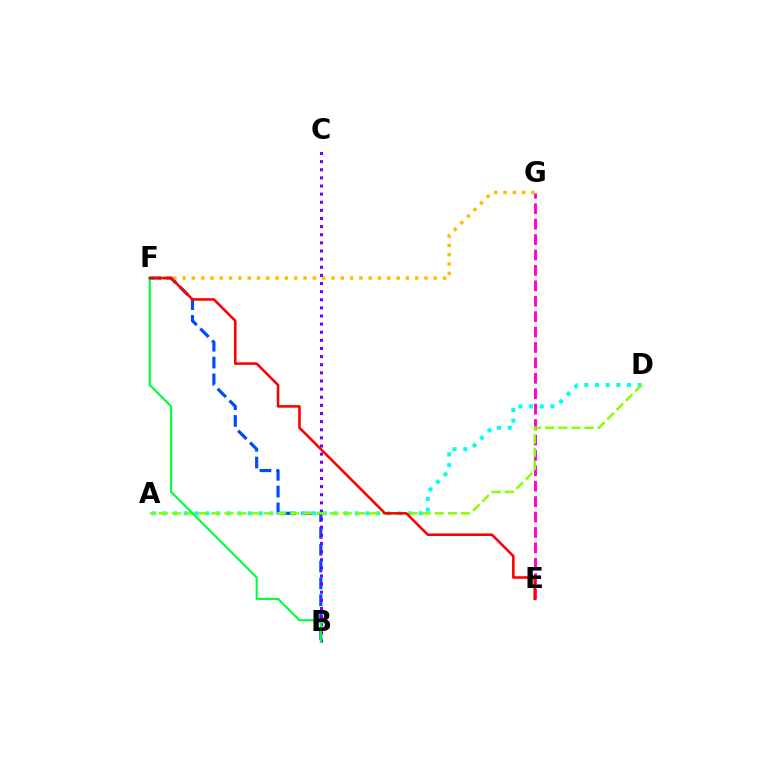{('B', 'F'): [{'color': '#004bff', 'line_style': 'dashed', 'thickness': 2.28}, {'color': '#00ff39', 'line_style': 'solid', 'thickness': 1.53}], ('A', 'D'): [{'color': '#00fff6', 'line_style': 'dotted', 'thickness': 2.9}, {'color': '#84ff00', 'line_style': 'dashed', 'thickness': 1.79}], ('E', 'G'): [{'color': '#ff00cf', 'line_style': 'dashed', 'thickness': 2.09}], ('F', 'G'): [{'color': '#ffbd00', 'line_style': 'dotted', 'thickness': 2.53}], ('B', 'C'): [{'color': '#7200ff', 'line_style': 'dotted', 'thickness': 2.21}], ('E', 'F'): [{'color': '#ff0000', 'line_style': 'solid', 'thickness': 1.86}]}